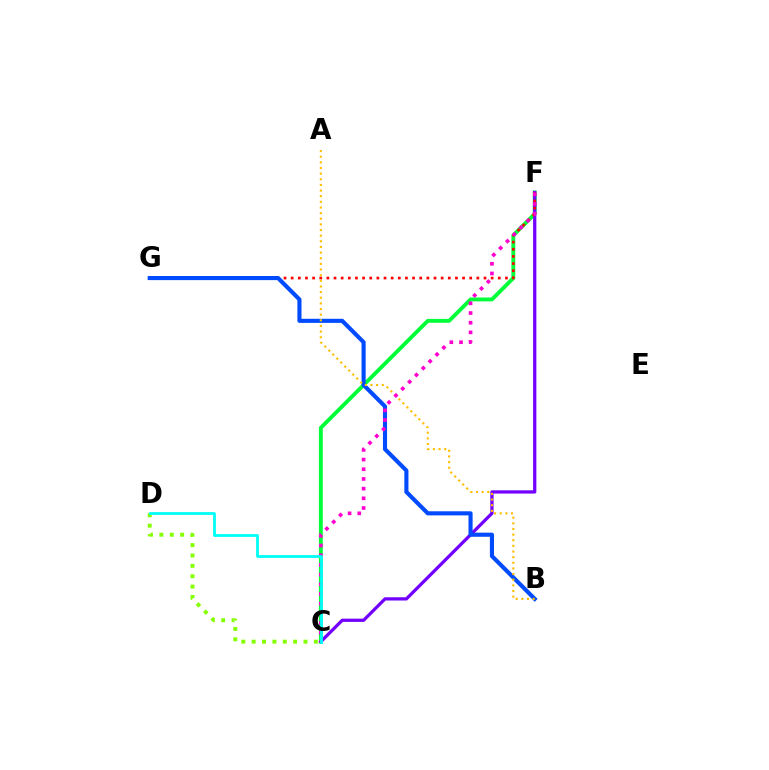{('C', 'F'): [{'color': '#00ff39', 'line_style': 'solid', 'thickness': 2.79}, {'color': '#7200ff', 'line_style': 'solid', 'thickness': 2.34}, {'color': '#ff00cf', 'line_style': 'dotted', 'thickness': 2.63}], ('F', 'G'): [{'color': '#ff0000', 'line_style': 'dotted', 'thickness': 1.94}], ('C', 'D'): [{'color': '#84ff00', 'line_style': 'dotted', 'thickness': 2.82}, {'color': '#00fff6', 'line_style': 'solid', 'thickness': 2.0}], ('B', 'G'): [{'color': '#004bff', 'line_style': 'solid', 'thickness': 2.96}], ('A', 'B'): [{'color': '#ffbd00', 'line_style': 'dotted', 'thickness': 1.53}]}